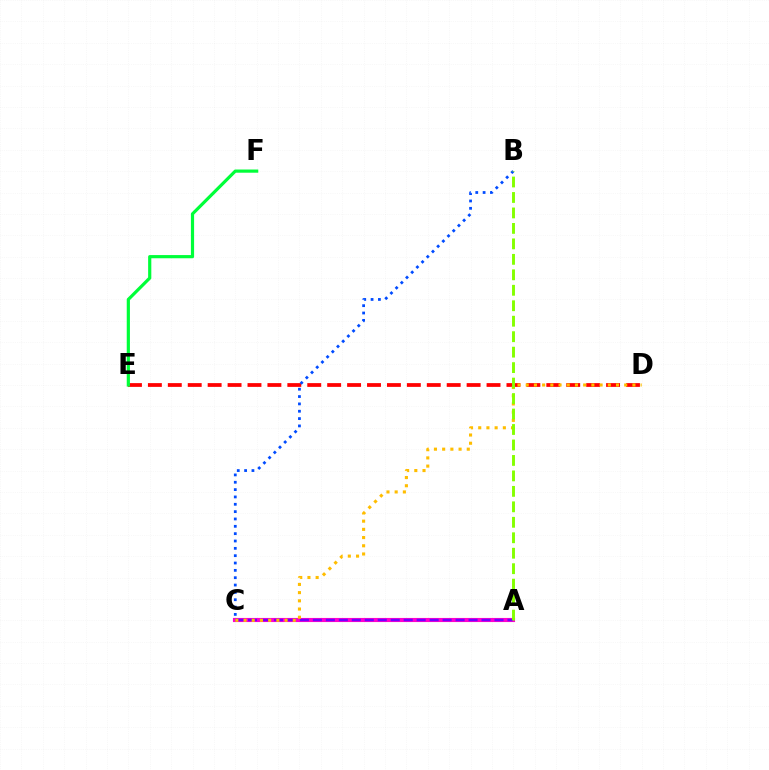{('A', 'C'): [{'color': '#00fff6', 'line_style': 'solid', 'thickness': 2.88}, {'color': '#ff00cf', 'line_style': 'solid', 'thickness': 2.96}, {'color': '#7200ff', 'line_style': 'dashed', 'thickness': 1.76}], ('D', 'E'): [{'color': '#ff0000', 'line_style': 'dashed', 'thickness': 2.71}], ('B', 'C'): [{'color': '#004bff', 'line_style': 'dotted', 'thickness': 1.99}], ('E', 'F'): [{'color': '#00ff39', 'line_style': 'solid', 'thickness': 2.3}], ('C', 'D'): [{'color': '#ffbd00', 'line_style': 'dotted', 'thickness': 2.23}], ('A', 'B'): [{'color': '#84ff00', 'line_style': 'dashed', 'thickness': 2.1}]}